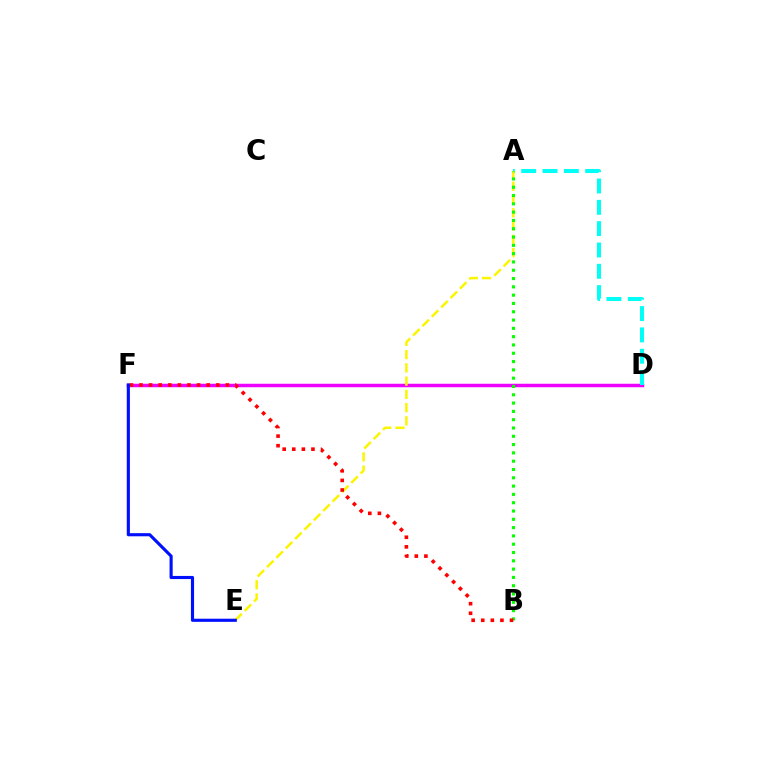{('D', 'F'): [{'color': '#ee00ff', 'line_style': 'solid', 'thickness': 2.51}], ('A', 'D'): [{'color': '#00fff6', 'line_style': 'dashed', 'thickness': 2.9}], ('A', 'E'): [{'color': '#fcf500', 'line_style': 'dashed', 'thickness': 1.8}], ('A', 'B'): [{'color': '#08ff00', 'line_style': 'dotted', 'thickness': 2.26}], ('B', 'F'): [{'color': '#ff0000', 'line_style': 'dotted', 'thickness': 2.61}], ('E', 'F'): [{'color': '#0010ff', 'line_style': 'solid', 'thickness': 2.25}]}